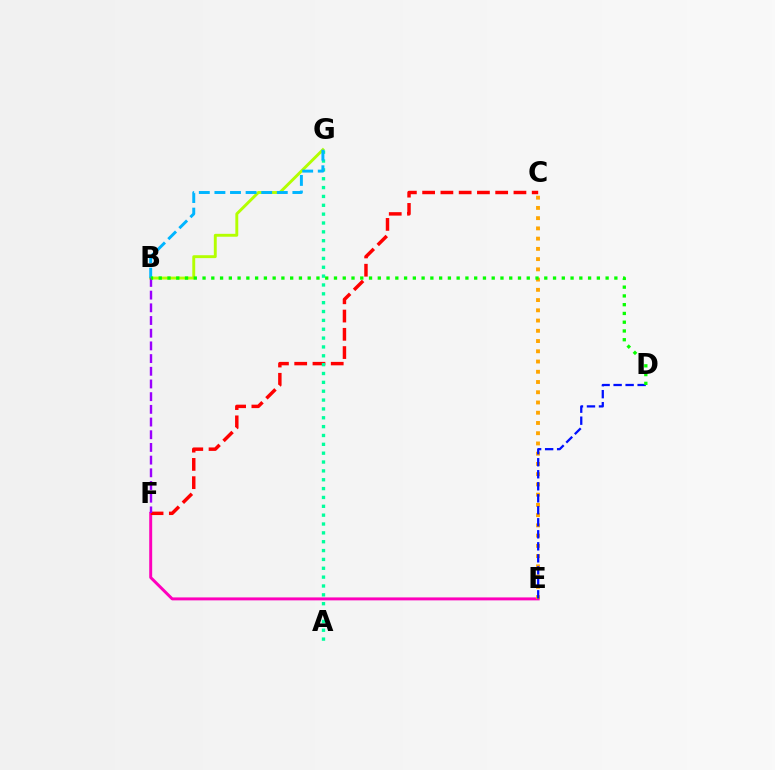{('E', 'F'): [{'color': '#ff00bd', 'line_style': 'solid', 'thickness': 2.13}], ('C', 'F'): [{'color': '#ff0000', 'line_style': 'dashed', 'thickness': 2.48}], ('B', 'G'): [{'color': '#b3ff00', 'line_style': 'solid', 'thickness': 2.09}, {'color': '#00b5ff', 'line_style': 'dashed', 'thickness': 2.12}], ('C', 'E'): [{'color': '#ffa500', 'line_style': 'dotted', 'thickness': 2.78}], ('A', 'G'): [{'color': '#00ff9d', 'line_style': 'dotted', 'thickness': 2.41}], ('B', 'F'): [{'color': '#9b00ff', 'line_style': 'dashed', 'thickness': 1.72}], ('D', 'E'): [{'color': '#0010ff', 'line_style': 'dashed', 'thickness': 1.63}], ('B', 'D'): [{'color': '#08ff00', 'line_style': 'dotted', 'thickness': 2.38}]}